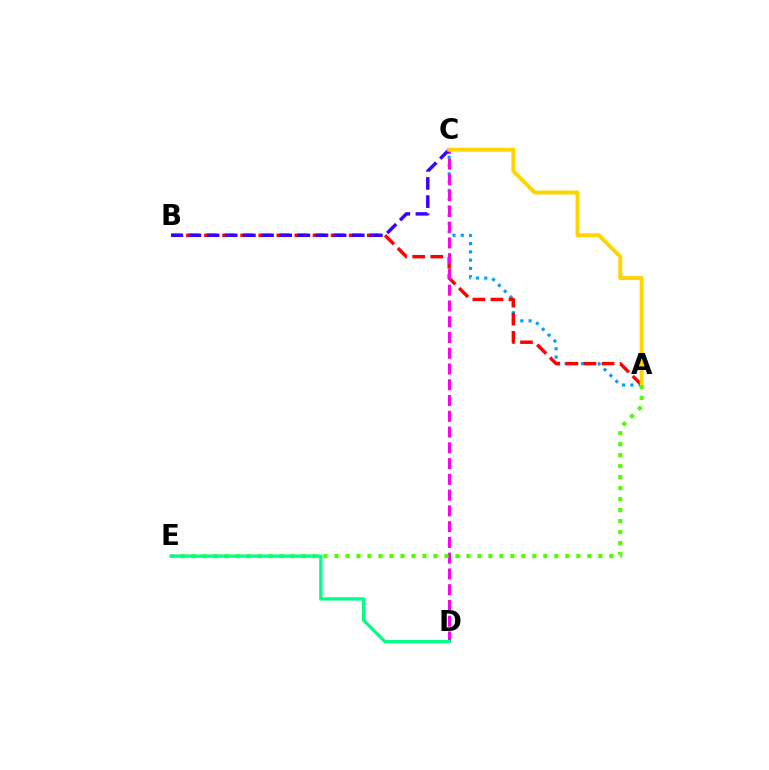{('A', 'C'): [{'color': '#009eff', 'line_style': 'dotted', 'thickness': 2.25}, {'color': '#ffd500', 'line_style': 'solid', 'thickness': 2.85}], ('A', 'B'): [{'color': '#ff0000', 'line_style': 'dashed', 'thickness': 2.46}], ('C', 'D'): [{'color': '#ff00ed', 'line_style': 'dashed', 'thickness': 2.14}], ('B', 'C'): [{'color': '#3700ff', 'line_style': 'dashed', 'thickness': 2.46}], ('A', 'E'): [{'color': '#4fff00', 'line_style': 'dotted', 'thickness': 2.99}], ('D', 'E'): [{'color': '#00ff86', 'line_style': 'solid', 'thickness': 2.37}]}